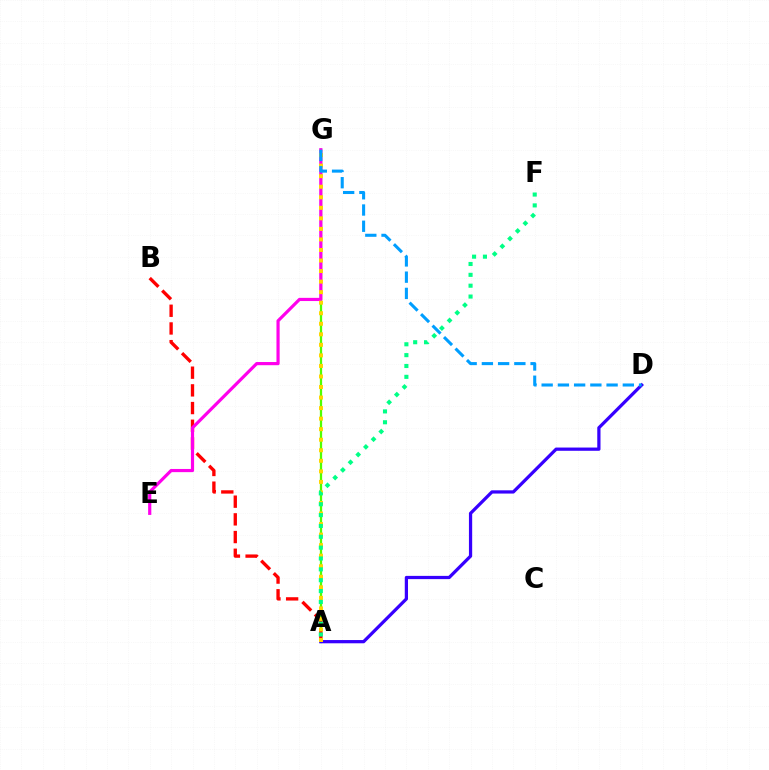{('A', 'G'): [{'color': '#4fff00', 'line_style': 'solid', 'thickness': 1.64}, {'color': '#ffd500', 'line_style': 'dotted', 'thickness': 2.86}], ('A', 'D'): [{'color': '#3700ff', 'line_style': 'solid', 'thickness': 2.33}], ('A', 'B'): [{'color': '#ff0000', 'line_style': 'dashed', 'thickness': 2.4}], ('E', 'G'): [{'color': '#ff00ed', 'line_style': 'solid', 'thickness': 2.29}], ('A', 'F'): [{'color': '#00ff86', 'line_style': 'dotted', 'thickness': 2.95}], ('D', 'G'): [{'color': '#009eff', 'line_style': 'dashed', 'thickness': 2.21}]}